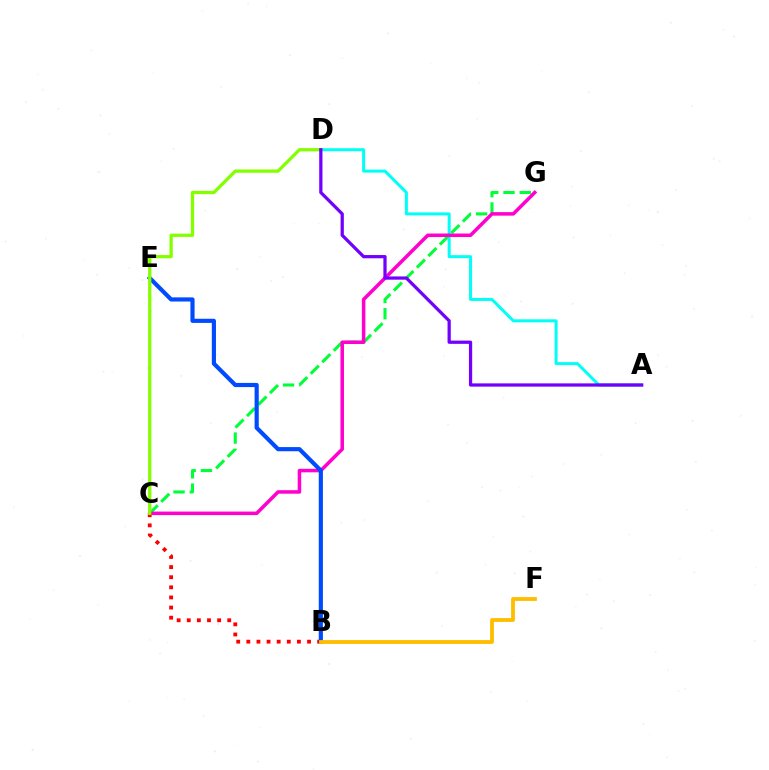{('A', 'D'): [{'color': '#00fff6', 'line_style': 'solid', 'thickness': 2.17}, {'color': '#7200ff', 'line_style': 'solid', 'thickness': 2.33}], ('C', 'G'): [{'color': '#00ff39', 'line_style': 'dashed', 'thickness': 2.21}, {'color': '#ff00cf', 'line_style': 'solid', 'thickness': 2.54}], ('B', 'C'): [{'color': '#ff0000', 'line_style': 'dotted', 'thickness': 2.75}], ('B', 'E'): [{'color': '#004bff', 'line_style': 'solid', 'thickness': 2.99}], ('C', 'D'): [{'color': '#84ff00', 'line_style': 'solid', 'thickness': 2.36}], ('B', 'F'): [{'color': '#ffbd00', 'line_style': 'solid', 'thickness': 2.74}]}